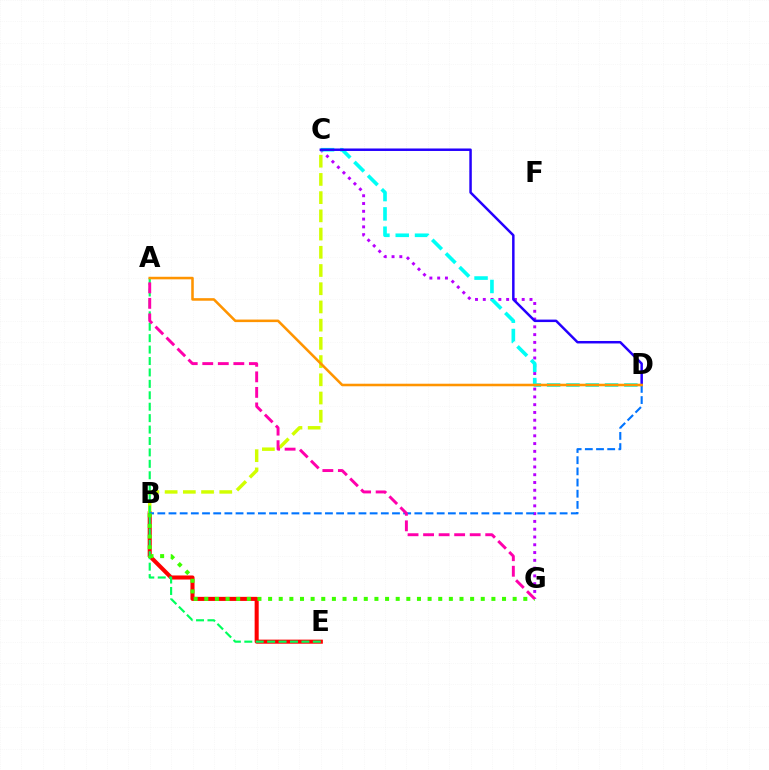{('C', 'G'): [{'color': '#b900ff', 'line_style': 'dotted', 'thickness': 2.11}], ('C', 'D'): [{'color': '#00fff6', 'line_style': 'dashed', 'thickness': 2.62}, {'color': '#2500ff', 'line_style': 'solid', 'thickness': 1.79}], ('B', 'E'): [{'color': '#ff0000', 'line_style': 'solid', 'thickness': 2.92}], ('B', 'C'): [{'color': '#d1ff00', 'line_style': 'dashed', 'thickness': 2.47}], ('A', 'E'): [{'color': '#00ff5c', 'line_style': 'dashed', 'thickness': 1.55}], ('B', 'D'): [{'color': '#0074ff', 'line_style': 'dashed', 'thickness': 1.52}], ('B', 'G'): [{'color': '#3dff00', 'line_style': 'dotted', 'thickness': 2.89}], ('A', 'D'): [{'color': '#ff9400', 'line_style': 'solid', 'thickness': 1.84}], ('A', 'G'): [{'color': '#ff00ac', 'line_style': 'dashed', 'thickness': 2.11}]}